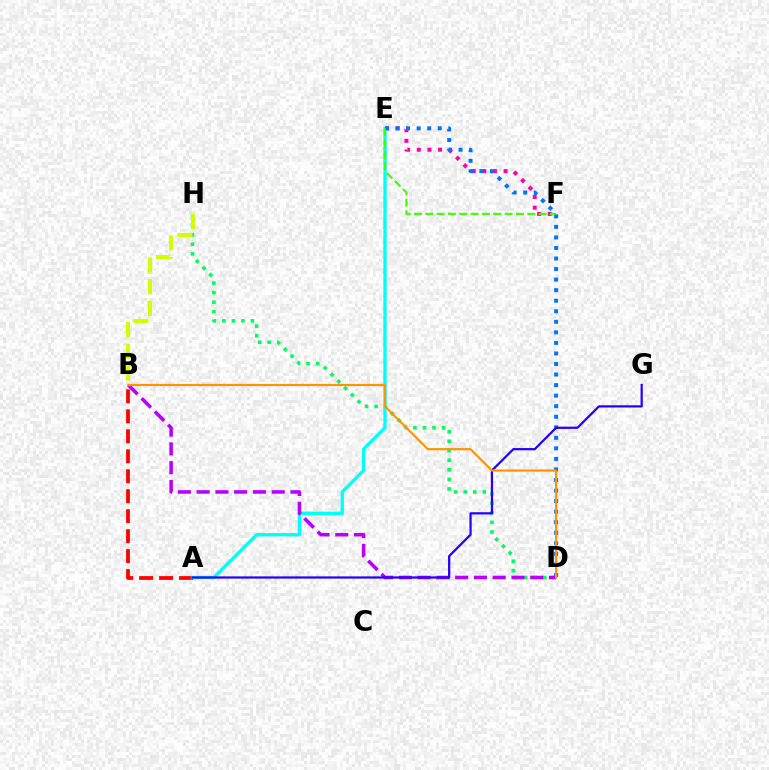{('D', 'H'): [{'color': '#00ff5c', 'line_style': 'dotted', 'thickness': 2.59}], ('E', 'F'): [{'color': '#ff00ac', 'line_style': 'dotted', 'thickness': 2.89}, {'color': '#3dff00', 'line_style': 'dashed', 'thickness': 1.54}], ('A', 'B'): [{'color': '#ff0000', 'line_style': 'dashed', 'thickness': 2.71}], ('A', 'E'): [{'color': '#00fff6', 'line_style': 'solid', 'thickness': 2.4}], ('D', 'E'): [{'color': '#0074ff', 'line_style': 'dotted', 'thickness': 2.87}], ('B', 'D'): [{'color': '#b900ff', 'line_style': 'dashed', 'thickness': 2.55}, {'color': '#ff9400', 'line_style': 'solid', 'thickness': 1.56}], ('B', 'H'): [{'color': '#d1ff00', 'line_style': 'dashed', 'thickness': 2.94}], ('A', 'G'): [{'color': '#2500ff', 'line_style': 'solid', 'thickness': 1.61}]}